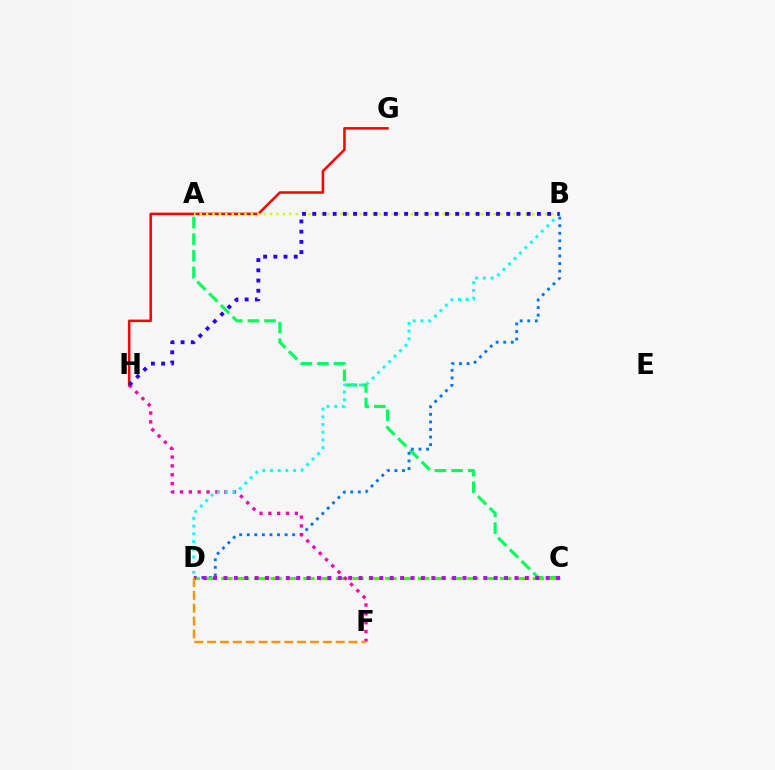{('G', 'H'): [{'color': '#ff0000', 'line_style': 'solid', 'thickness': 1.81}], ('A', 'C'): [{'color': '#00ff5c', 'line_style': 'dashed', 'thickness': 2.26}], ('B', 'D'): [{'color': '#0074ff', 'line_style': 'dotted', 'thickness': 2.06}, {'color': '#00fff6', 'line_style': 'dotted', 'thickness': 2.1}], ('C', 'D'): [{'color': '#3dff00', 'line_style': 'dashed', 'thickness': 2.23}, {'color': '#b900ff', 'line_style': 'dotted', 'thickness': 2.82}], ('F', 'H'): [{'color': '#ff00ac', 'line_style': 'dotted', 'thickness': 2.4}], ('A', 'B'): [{'color': '#d1ff00', 'line_style': 'dotted', 'thickness': 1.74}], ('D', 'F'): [{'color': '#ff9400', 'line_style': 'dashed', 'thickness': 1.75}], ('B', 'H'): [{'color': '#2500ff', 'line_style': 'dotted', 'thickness': 2.77}]}